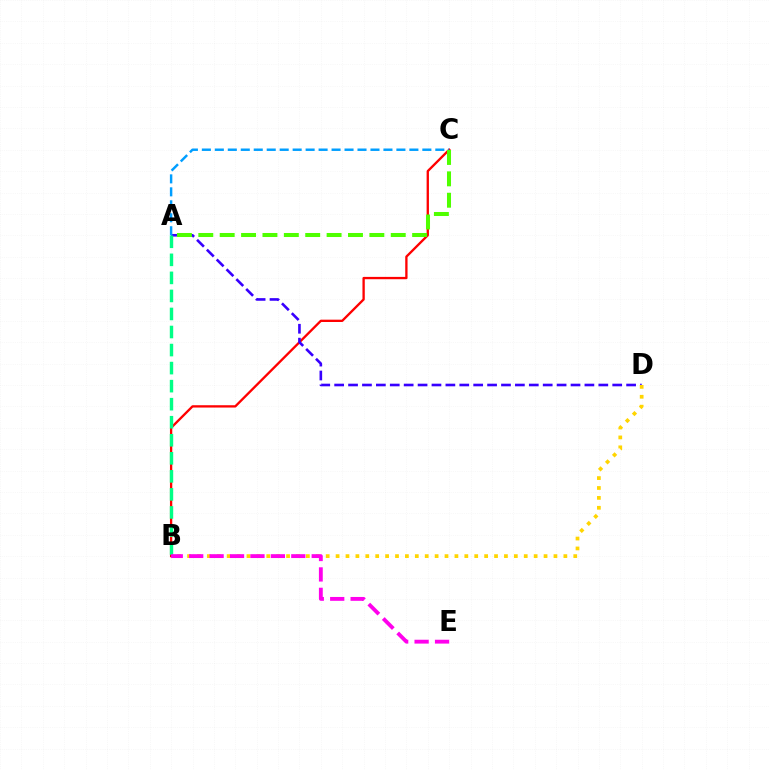{('B', 'C'): [{'color': '#ff0000', 'line_style': 'solid', 'thickness': 1.67}], ('A', 'D'): [{'color': '#3700ff', 'line_style': 'dashed', 'thickness': 1.89}], ('B', 'D'): [{'color': '#ffd500', 'line_style': 'dotted', 'thickness': 2.69}], ('A', 'B'): [{'color': '#00ff86', 'line_style': 'dashed', 'thickness': 2.45}], ('A', 'C'): [{'color': '#009eff', 'line_style': 'dashed', 'thickness': 1.76}, {'color': '#4fff00', 'line_style': 'dashed', 'thickness': 2.9}], ('B', 'E'): [{'color': '#ff00ed', 'line_style': 'dashed', 'thickness': 2.77}]}